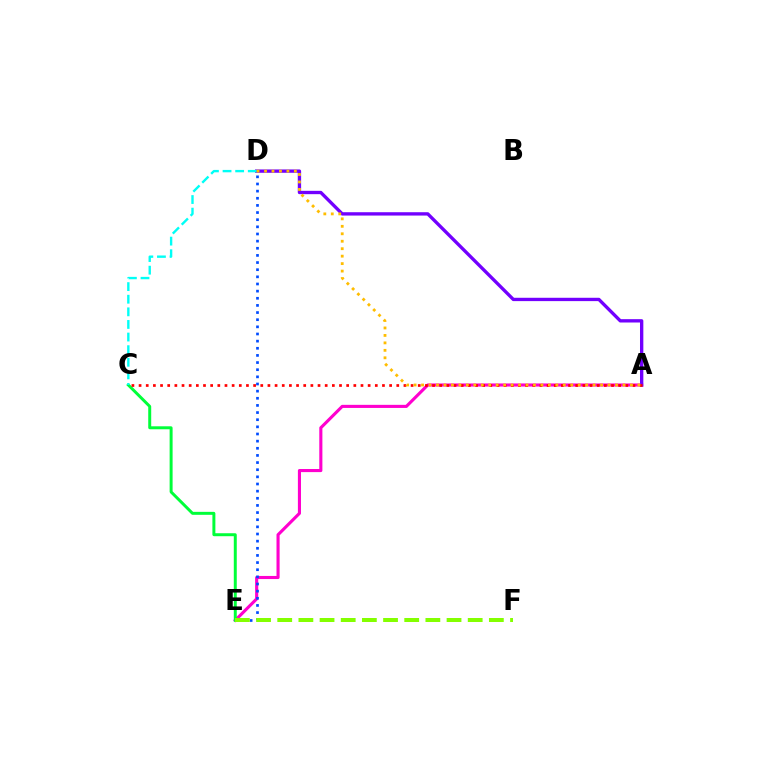{('A', 'E'): [{'color': '#ff00cf', 'line_style': 'solid', 'thickness': 2.24}], ('C', 'E'): [{'color': '#00ff39', 'line_style': 'solid', 'thickness': 2.14}], ('A', 'D'): [{'color': '#7200ff', 'line_style': 'solid', 'thickness': 2.4}, {'color': '#ffbd00', 'line_style': 'dotted', 'thickness': 2.03}], ('C', 'D'): [{'color': '#00fff6', 'line_style': 'dashed', 'thickness': 1.71}], ('A', 'C'): [{'color': '#ff0000', 'line_style': 'dotted', 'thickness': 1.94}], ('D', 'E'): [{'color': '#004bff', 'line_style': 'dotted', 'thickness': 1.94}], ('E', 'F'): [{'color': '#84ff00', 'line_style': 'dashed', 'thickness': 2.88}]}